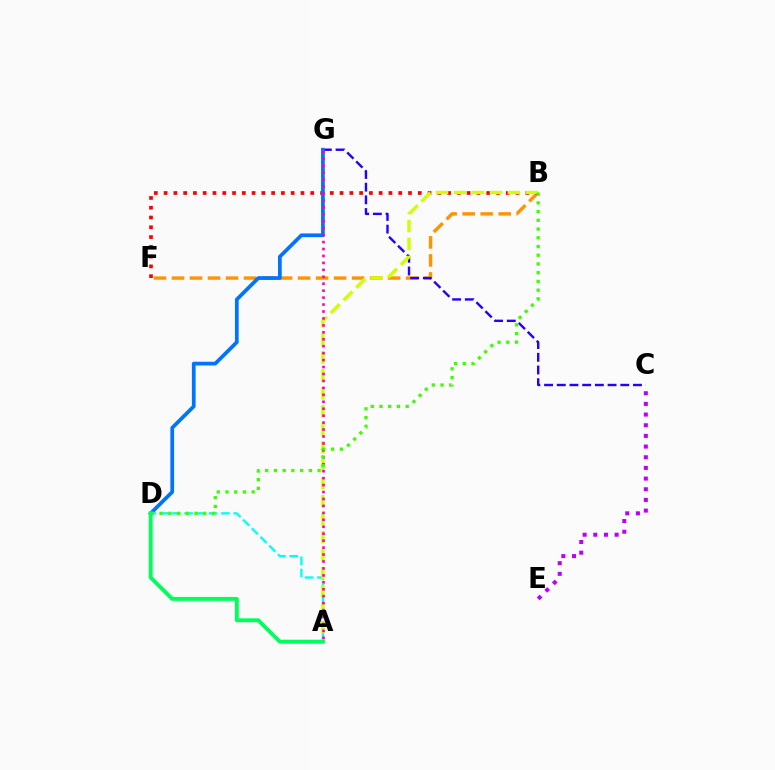{('A', 'D'): [{'color': '#00fff6', 'line_style': 'dashed', 'thickness': 1.67}, {'color': '#00ff5c', 'line_style': 'solid', 'thickness': 2.8}], ('B', 'F'): [{'color': '#ff9400', 'line_style': 'dashed', 'thickness': 2.45}, {'color': '#ff0000', 'line_style': 'dotted', 'thickness': 2.66}], ('C', 'G'): [{'color': '#2500ff', 'line_style': 'dashed', 'thickness': 1.73}], ('A', 'B'): [{'color': '#d1ff00', 'line_style': 'dashed', 'thickness': 2.44}], ('D', 'G'): [{'color': '#0074ff', 'line_style': 'solid', 'thickness': 2.69}], ('A', 'G'): [{'color': '#ff00ac', 'line_style': 'dotted', 'thickness': 1.89}], ('B', 'D'): [{'color': '#3dff00', 'line_style': 'dotted', 'thickness': 2.37}], ('C', 'E'): [{'color': '#b900ff', 'line_style': 'dotted', 'thickness': 2.9}]}